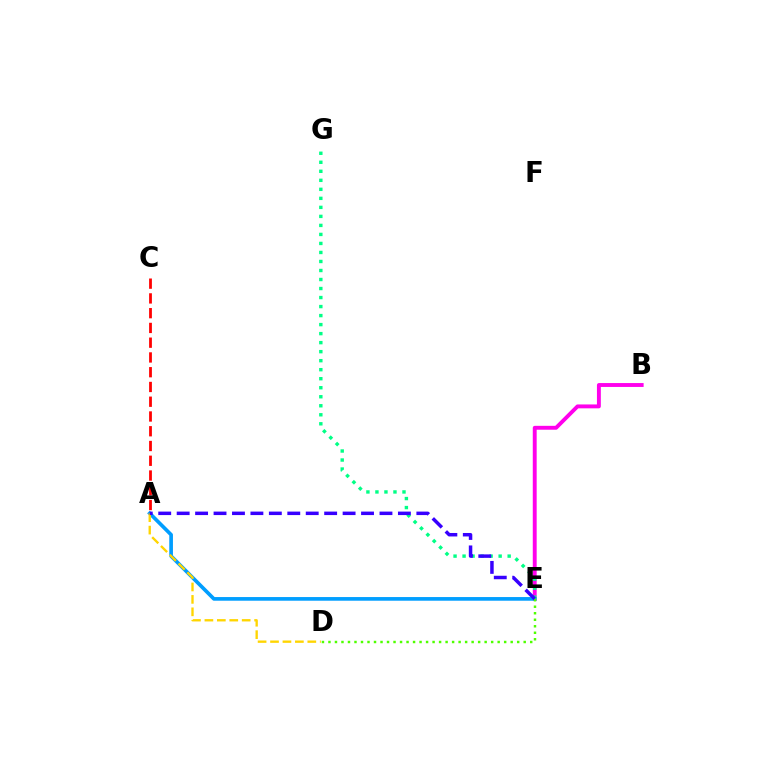{('B', 'E'): [{'color': '#ff00ed', 'line_style': 'solid', 'thickness': 2.8}], ('A', 'C'): [{'color': '#ff0000', 'line_style': 'dashed', 'thickness': 2.01}], ('A', 'E'): [{'color': '#009eff', 'line_style': 'solid', 'thickness': 2.64}, {'color': '#3700ff', 'line_style': 'dashed', 'thickness': 2.5}], ('A', 'D'): [{'color': '#ffd500', 'line_style': 'dashed', 'thickness': 1.69}], ('E', 'G'): [{'color': '#00ff86', 'line_style': 'dotted', 'thickness': 2.45}], ('D', 'E'): [{'color': '#4fff00', 'line_style': 'dotted', 'thickness': 1.77}]}